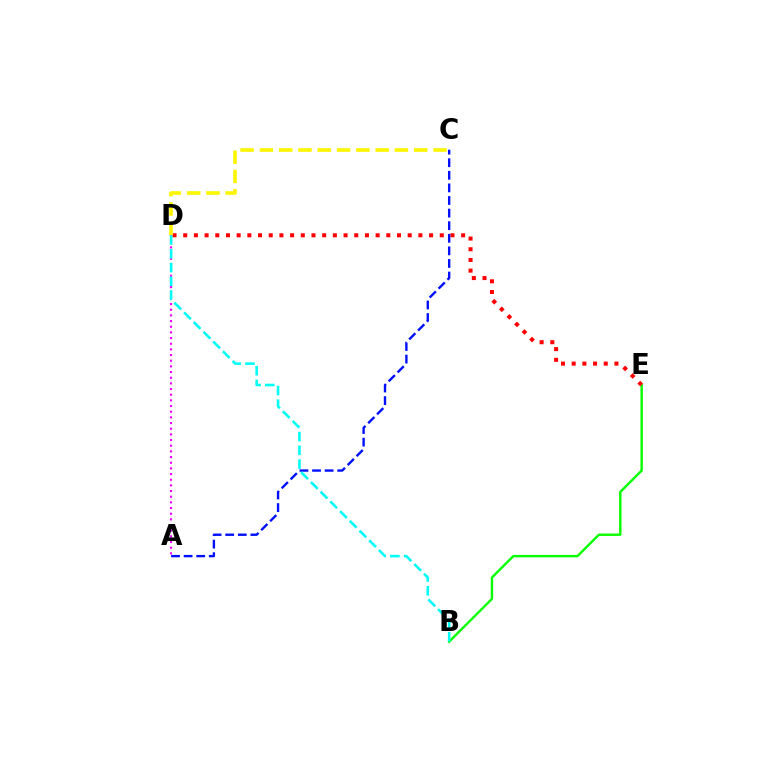{('A', 'D'): [{'color': '#ee00ff', 'line_style': 'dotted', 'thickness': 1.54}], ('B', 'E'): [{'color': '#08ff00', 'line_style': 'solid', 'thickness': 1.73}], ('D', 'E'): [{'color': '#ff0000', 'line_style': 'dotted', 'thickness': 2.9}], ('A', 'C'): [{'color': '#0010ff', 'line_style': 'dashed', 'thickness': 1.71}], ('C', 'D'): [{'color': '#fcf500', 'line_style': 'dashed', 'thickness': 2.62}], ('B', 'D'): [{'color': '#00fff6', 'line_style': 'dashed', 'thickness': 1.87}]}